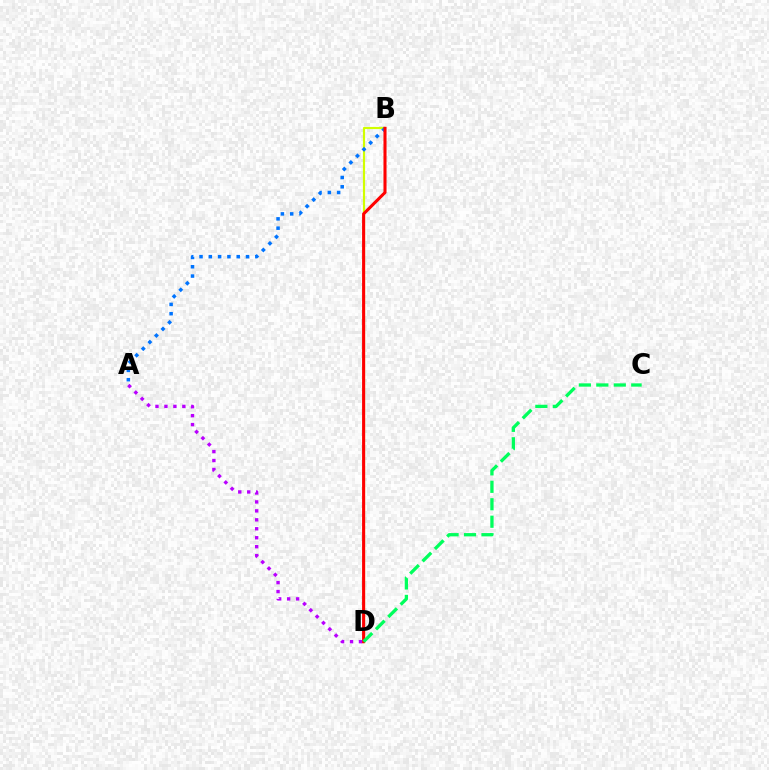{('B', 'D'): [{'color': '#d1ff00', 'line_style': 'solid', 'thickness': 1.57}, {'color': '#ff0000', 'line_style': 'solid', 'thickness': 2.21}], ('A', 'B'): [{'color': '#0074ff', 'line_style': 'dotted', 'thickness': 2.53}], ('A', 'D'): [{'color': '#b900ff', 'line_style': 'dotted', 'thickness': 2.43}], ('C', 'D'): [{'color': '#00ff5c', 'line_style': 'dashed', 'thickness': 2.37}]}